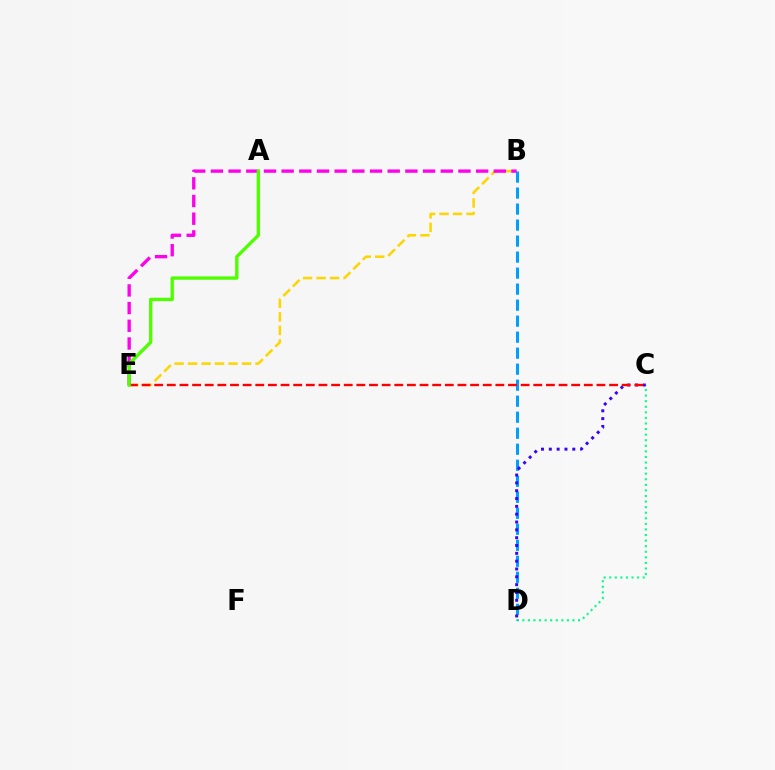{('C', 'D'): [{'color': '#00ff86', 'line_style': 'dotted', 'thickness': 1.52}, {'color': '#3700ff', 'line_style': 'dotted', 'thickness': 2.13}], ('B', 'E'): [{'color': '#ffd500', 'line_style': 'dashed', 'thickness': 1.83}, {'color': '#ff00ed', 'line_style': 'dashed', 'thickness': 2.4}], ('B', 'D'): [{'color': '#009eff', 'line_style': 'dashed', 'thickness': 2.17}], ('C', 'E'): [{'color': '#ff0000', 'line_style': 'dashed', 'thickness': 1.72}], ('A', 'E'): [{'color': '#4fff00', 'line_style': 'solid', 'thickness': 2.42}]}